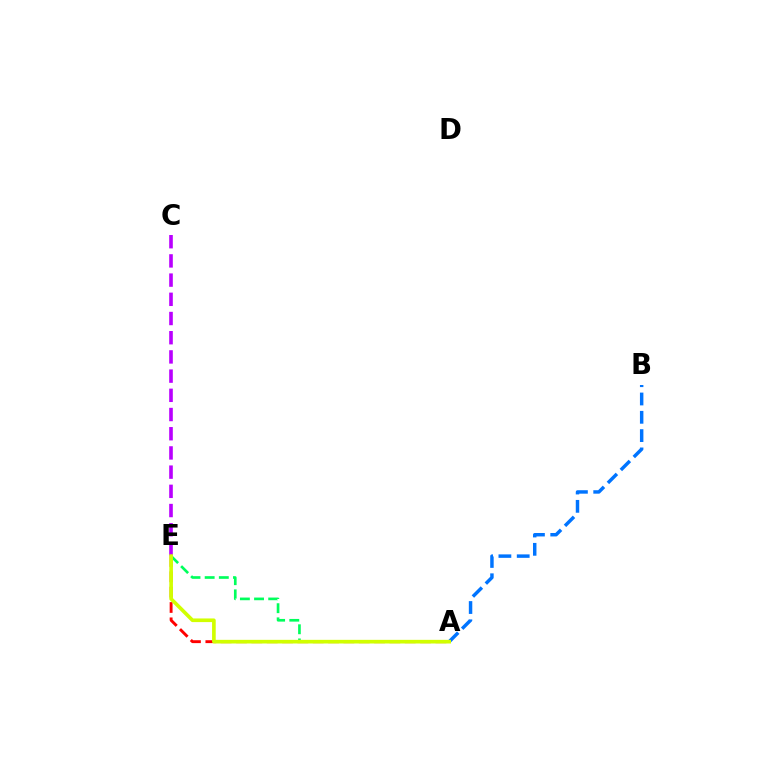{('A', 'E'): [{'color': '#ff0000', 'line_style': 'dashed', 'thickness': 2.08}, {'color': '#00ff5c', 'line_style': 'dashed', 'thickness': 1.92}, {'color': '#d1ff00', 'line_style': 'solid', 'thickness': 2.63}], ('C', 'E'): [{'color': '#b900ff', 'line_style': 'dashed', 'thickness': 2.61}], ('A', 'B'): [{'color': '#0074ff', 'line_style': 'dashed', 'thickness': 2.49}]}